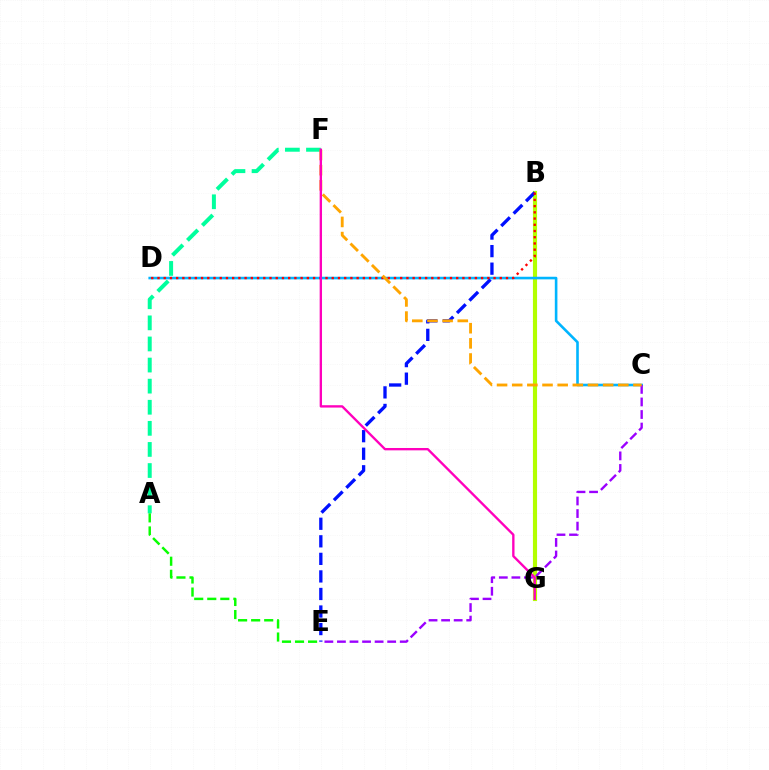{('A', 'F'): [{'color': '#00ff9d', 'line_style': 'dashed', 'thickness': 2.87}], ('B', 'G'): [{'color': '#b3ff00', 'line_style': 'solid', 'thickness': 2.98}], ('C', 'D'): [{'color': '#00b5ff', 'line_style': 'solid', 'thickness': 1.88}], ('B', 'E'): [{'color': '#0010ff', 'line_style': 'dashed', 'thickness': 2.38}], ('C', 'E'): [{'color': '#9b00ff', 'line_style': 'dashed', 'thickness': 1.71}], ('B', 'D'): [{'color': '#ff0000', 'line_style': 'dotted', 'thickness': 1.69}], ('C', 'F'): [{'color': '#ffa500', 'line_style': 'dashed', 'thickness': 2.06}], ('F', 'G'): [{'color': '#ff00bd', 'line_style': 'solid', 'thickness': 1.7}], ('A', 'E'): [{'color': '#08ff00', 'line_style': 'dashed', 'thickness': 1.77}]}